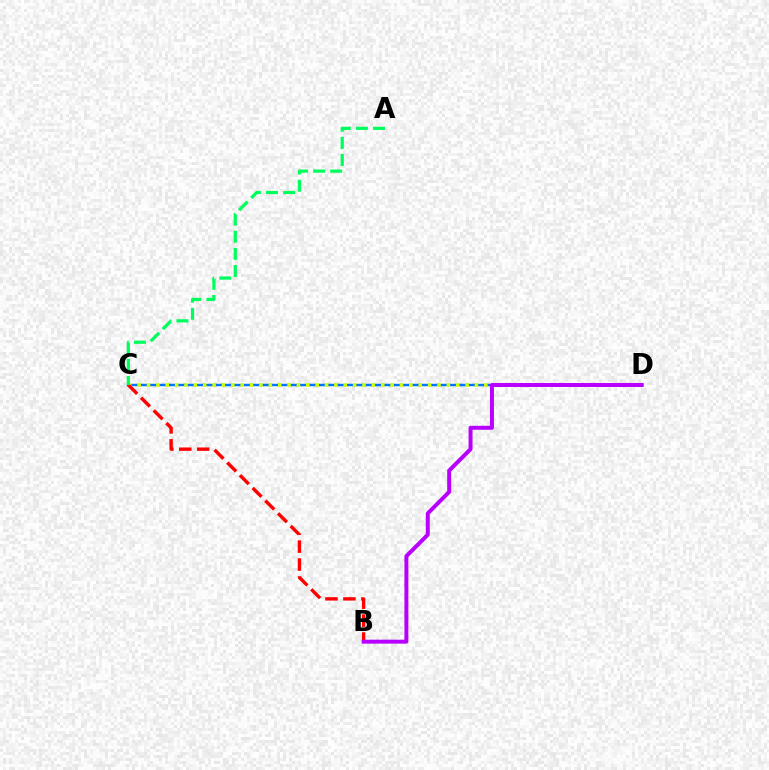{('C', 'D'): [{'color': '#0074ff', 'line_style': 'solid', 'thickness': 1.76}, {'color': '#d1ff00', 'line_style': 'dotted', 'thickness': 2.55}], ('B', 'C'): [{'color': '#ff0000', 'line_style': 'dashed', 'thickness': 2.44}], ('A', 'C'): [{'color': '#00ff5c', 'line_style': 'dashed', 'thickness': 2.33}], ('B', 'D'): [{'color': '#b900ff', 'line_style': 'solid', 'thickness': 2.86}]}